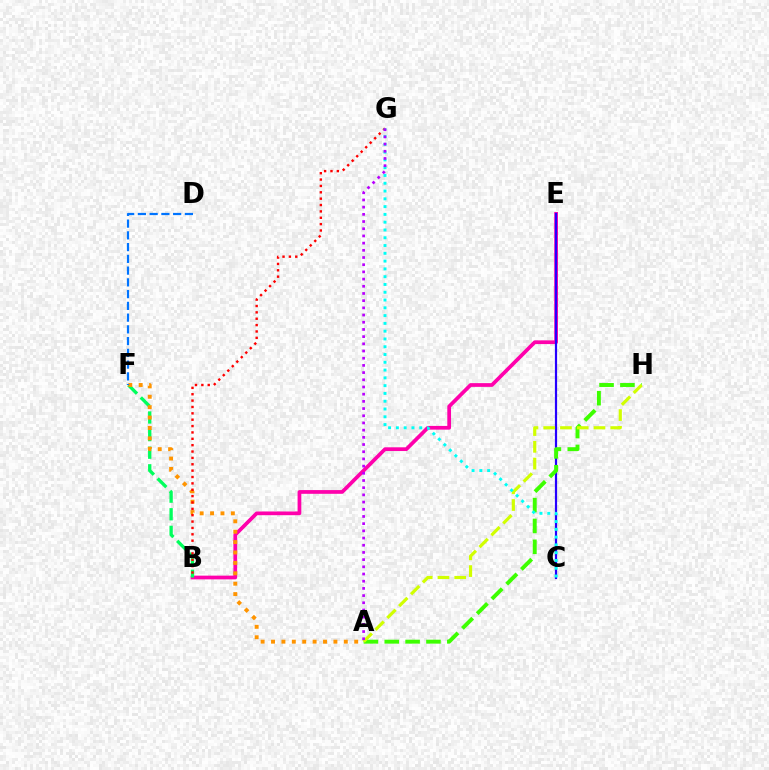{('B', 'E'): [{'color': '#ff00ac', 'line_style': 'solid', 'thickness': 2.68}], ('B', 'F'): [{'color': '#00ff5c', 'line_style': 'dashed', 'thickness': 2.39}], ('C', 'E'): [{'color': '#2500ff', 'line_style': 'solid', 'thickness': 1.58}], ('A', 'H'): [{'color': '#3dff00', 'line_style': 'dashed', 'thickness': 2.83}, {'color': '#d1ff00', 'line_style': 'dashed', 'thickness': 2.28}], ('A', 'F'): [{'color': '#ff9400', 'line_style': 'dotted', 'thickness': 2.83}], ('B', 'G'): [{'color': '#ff0000', 'line_style': 'dotted', 'thickness': 1.73}], ('C', 'G'): [{'color': '#00fff6', 'line_style': 'dotted', 'thickness': 2.11}], ('A', 'G'): [{'color': '#b900ff', 'line_style': 'dotted', 'thickness': 1.95}], ('D', 'F'): [{'color': '#0074ff', 'line_style': 'dashed', 'thickness': 1.6}]}